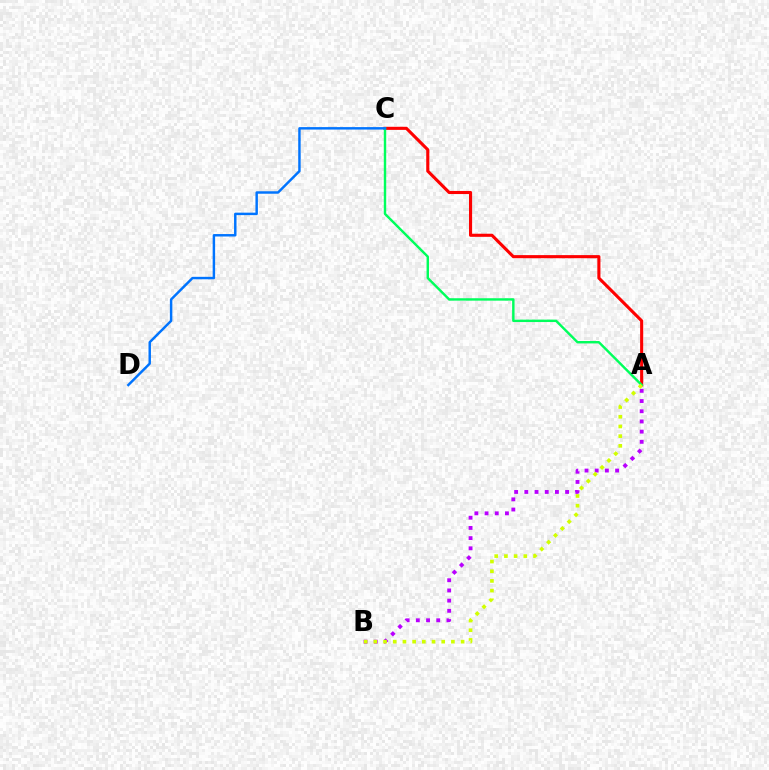{('A', 'C'): [{'color': '#ff0000', 'line_style': 'solid', 'thickness': 2.23}, {'color': '#00ff5c', 'line_style': 'solid', 'thickness': 1.74}], ('A', 'B'): [{'color': '#b900ff', 'line_style': 'dotted', 'thickness': 2.77}, {'color': '#d1ff00', 'line_style': 'dotted', 'thickness': 2.63}], ('C', 'D'): [{'color': '#0074ff', 'line_style': 'solid', 'thickness': 1.77}]}